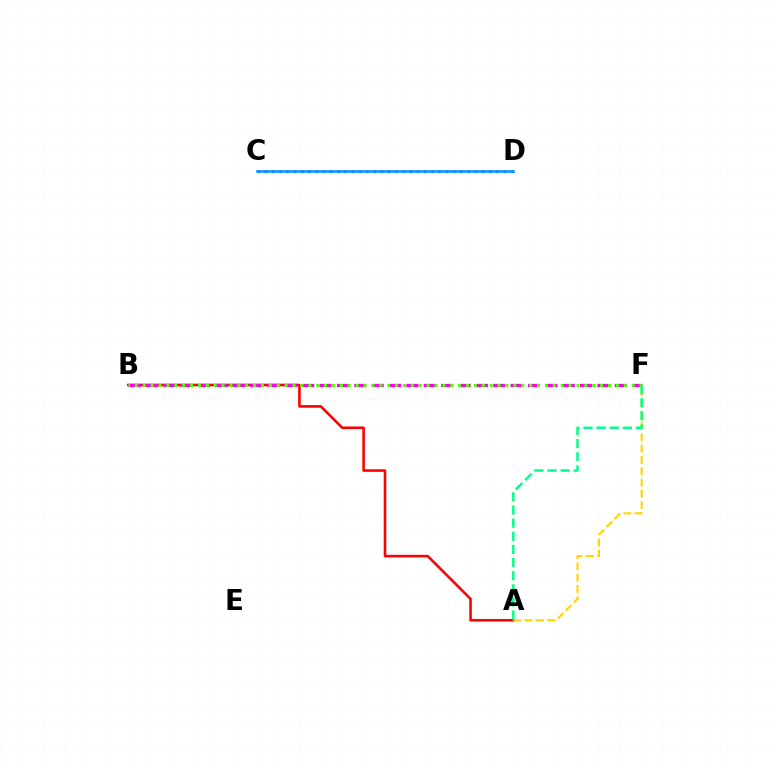{('A', 'B'): [{'color': '#ff0000', 'line_style': 'solid', 'thickness': 1.86}], ('A', 'F'): [{'color': '#ffd500', 'line_style': 'dashed', 'thickness': 1.53}, {'color': '#00ff86', 'line_style': 'dashed', 'thickness': 1.78}], ('B', 'F'): [{'color': '#ff00ed', 'line_style': 'dashed', 'thickness': 2.36}, {'color': '#4fff00', 'line_style': 'dotted', 'thickness': 2.14}], ('C', 'D'): [{'color': '#3700ff', 'line_style': 'dotted', 'thickness': 1.97}, {'color': '#009eff', 'line_style': 'solid', 'thickness': 1.89}]}